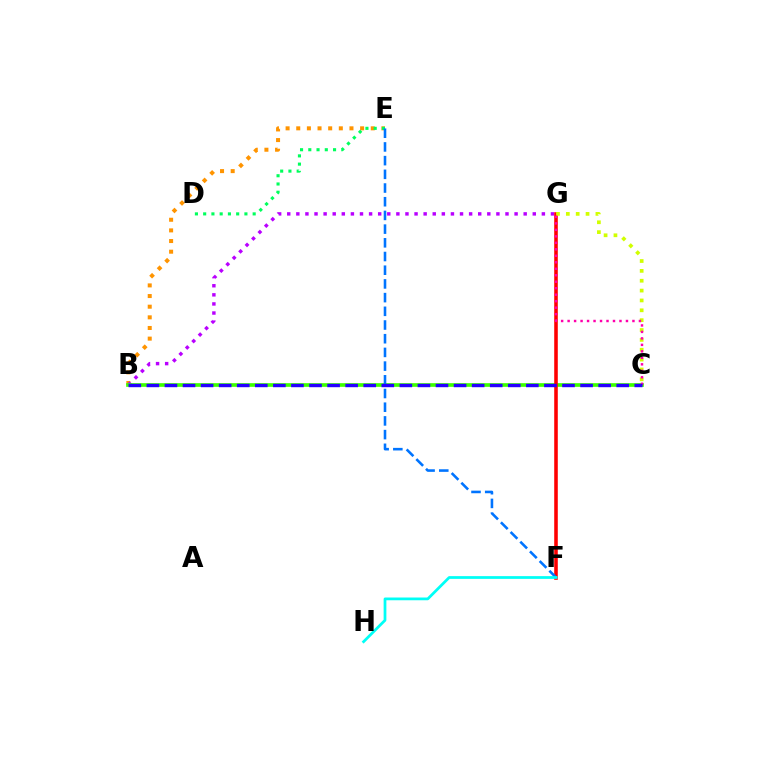{('B', 'E'): [{'color': '#ff9400', 'line_style': 'dotted', 'thickness': 2.89}], ('B', 'G'): [{'color': '#b900ff', 'line_style': 'dotted', 'thickness': 2.47}], ('B', 'C'): [{'color': '#3dff00', 'line_style': 'solid', 'thickness': 2.63}, {'color': '#2500ff', 'line_style': 'dashed', 'thickness': 2.45}], ('F', 'G'): [{'color': '#ff0000', 'line_style': 'solid', 'thickness': 2.57}], ('C', 'G'): [{'color': '#d1ff00', 'line_style': 'dotted', 'thickness': 2.68}, {'color': '#ff00ac', 'line_style': 'dotted', 'thickness': 1.76}], ('D', 'E'): [{'color': '#00ff5c', 'line_style': 'dotted', 'thickness': 2.24}], ('E', 'F'): [{'color': '#0074ff', 'line_style': 'dashed', 'thickness': 1.86}], ('F', 'H'): [{'color': '#00fff6', 'line_style': 'solid', 'thickness': 1.98}]}